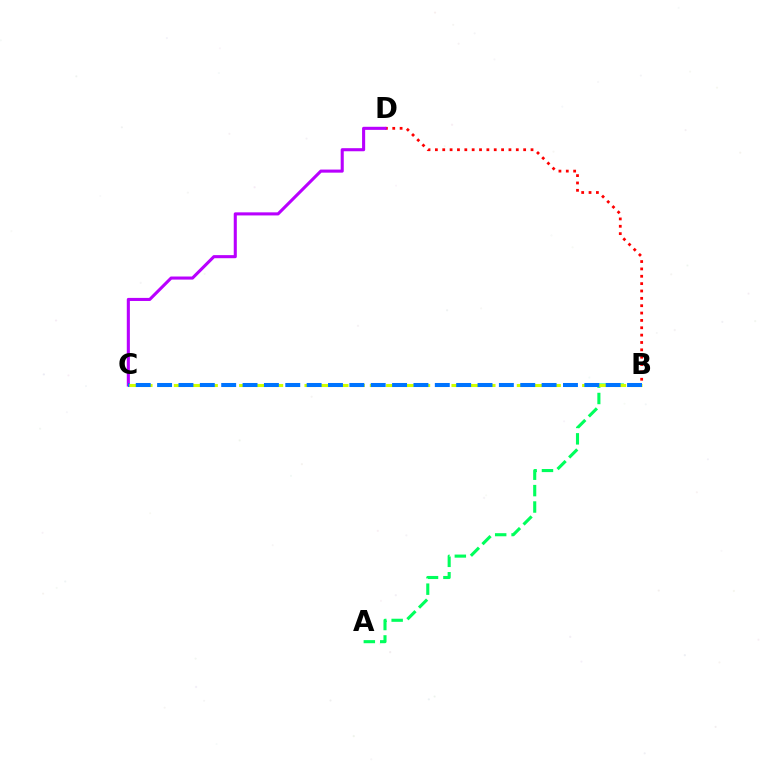{('B', 'D'): [{'color': '#ff0000', 'line_style': 'dotted', 'thickness': 2.0}], ('C', 'D'): [{'color': '#b900ff', 'line_style': 'solid', 'thickness': 2.22}], ('A', 'B'): [{'color': '#00ff5c', 'line_style': 'dashed', 'thickness': 2.23}], ('B', 'C'): [{'color': '#d1ff00', 'line_style': 'dashed', 'thickness': 2.22}, {'color': '#0074ff', 'line_style': 'dashed', 'thickness': 2.9}]}